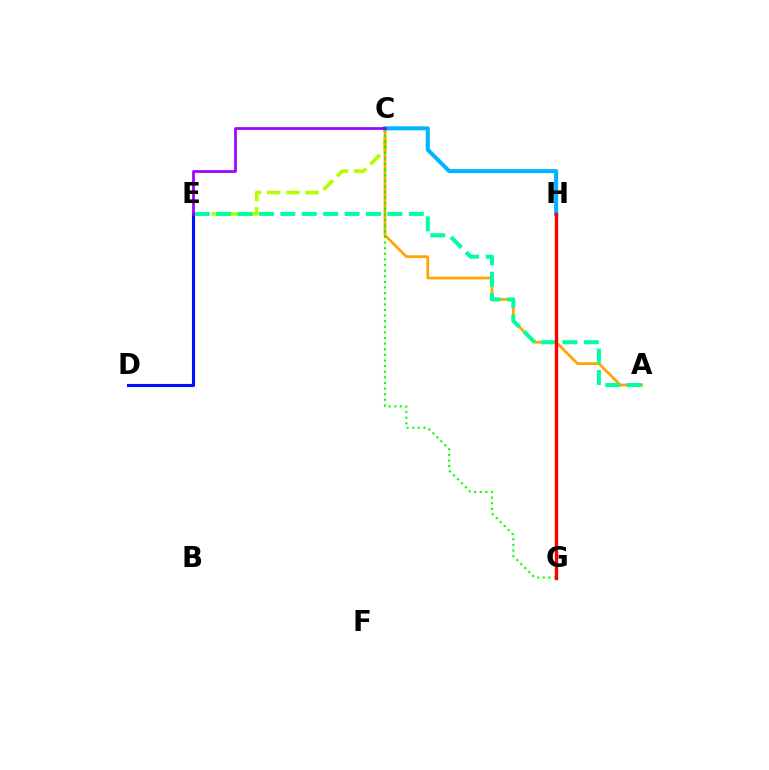{('C', 'E'): [{'color': '#b3ff00', 'line_style': 'dashed', 'thickness': 2.61}, {'color': '#9b00ff', 'line_style': 'solid', 'thickness': 1.96}], ('D', 'E'): [{'color': '#0010ff', 'line_style': 'solid', 'thickness': 2.24}], ('A', 'C'): [{'color': '#ffa500', 'line_style': 'solid', 'thickness': 1.97}], ('C', 'G'): [{'color': '#08ff00', 'line_style': 'dotted', 'thickness': 1.53}], ('A', 'E'): [{'color': '#00ff9d', 'line_style': 'dashed', 'thickness': 2.91}], ('G', 'H'): [{'color': '#ff00bd', 'line_style': 'dotted', 'thickness': 2.05}, {'color': '#ff0000', 'line_style': 'solid', 'thickness': 2.41}], ('C', 'H'): [{'color': '#00b5ff', 'line_style': 'solid', 'thickness': 2.92}]}